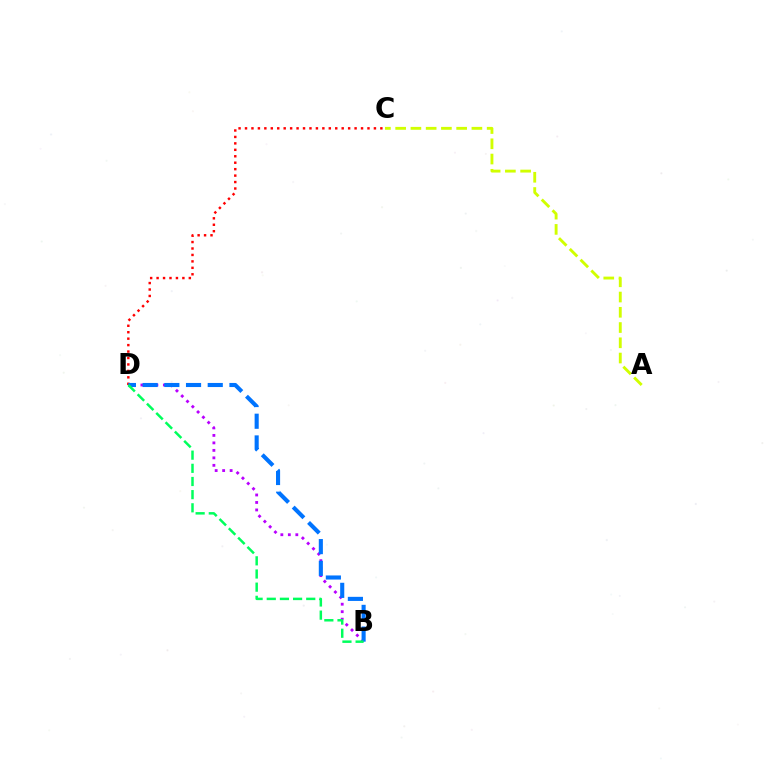{('A', 'C'): [{'color': '#d1ff00', 'line_style': 'dashed', 'thickness': 2.07}], ('B', 'D'): [{'color': '#b900ff', 'line_style': 'dotted', 'thickness': 2.03}, {'color': '#0074ff', 'line_style': 'dashed', 'thickness': 2.95}, {'color': '#00ff5c', 'line_style': 'dashed', 'thickness': 1.79}], ('C', 'D'): [{'color': '#ff0000', 'line_style': 'dotted', 'thickness': 1.75}]}